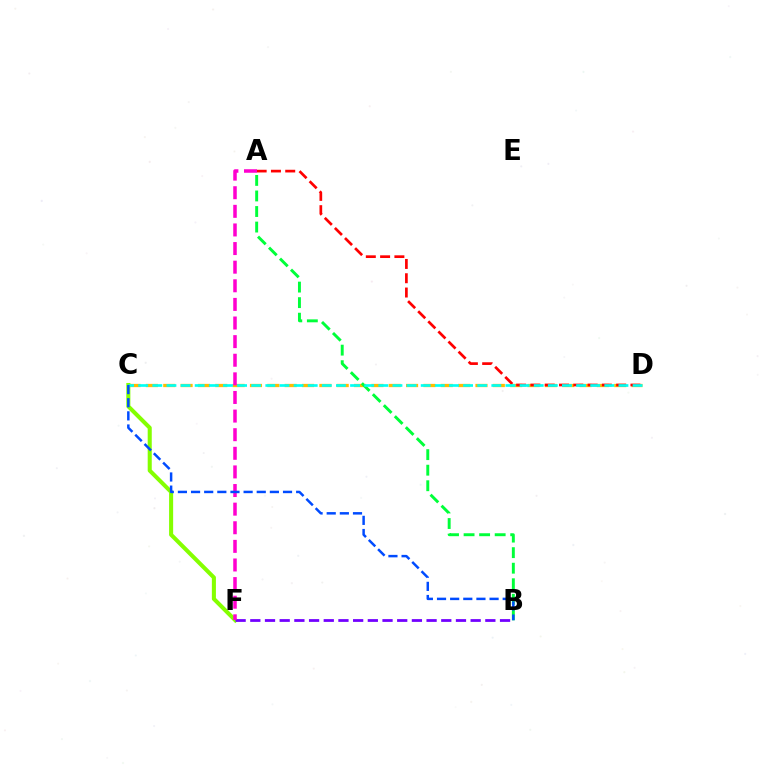{('C', 'D'): [{'color': '#ffbd00', 'line_style': 'dashed', 'thickness': 2.36}, {'color': '#00fff6', 'line_style': 'dashed', 'thickness': 1.92}], ('C', 'F'): [{'color': '#84ff00', 'line_style': 'solid', 'thickness': 2.92}], ('B', 'F'): [{'color': '#7200ff', 'line_style': 'dashed', 'thickness': 2.0}], ('A', 'B'): [{'color': '#00ff39', 'line_style': 'dashed', 'thickness': 2.11}], ('A', 'D'): [{'color': '#ff0000', 'line_style': 'dashed', 'thickness': 1.94}], ('A', 'F'): [{'color': '#ff00cf', 'line_style': 'dashed', 'thickness': 2.53}], ('B', 'C'): [{'color': '#004bff', 'line_style': 'dashed', 'thickness': 1.78}]}